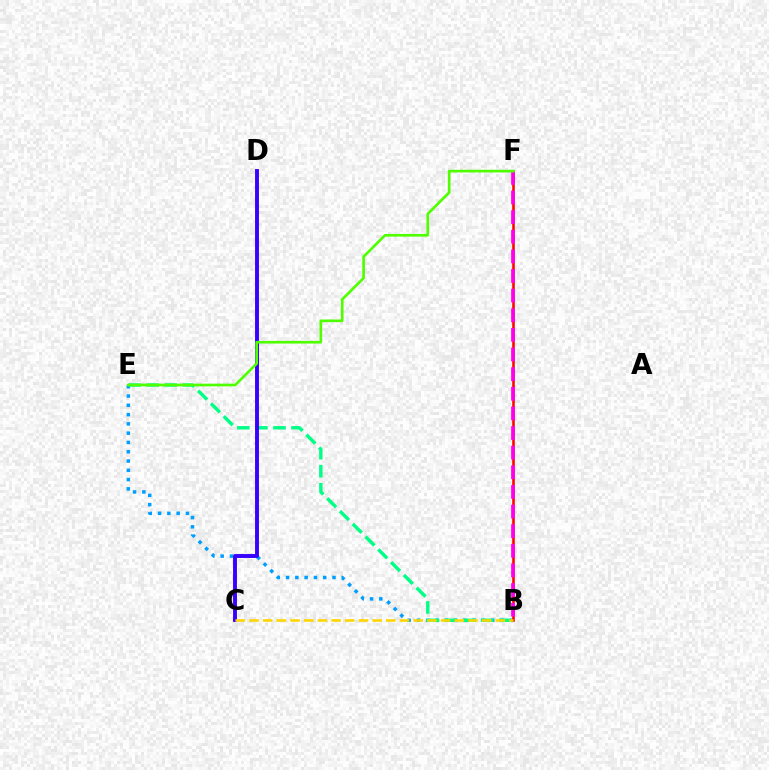{('B', 'E'): [{'color': '#009eff', 'line_style': 'dotted', 'thickness': 2.52}, {'color': '#00ff86', 'line_style': 'dashed', 'thickness': 2.45}], ('C', 'D'): [{'color': '#3700ff', 'line_style': 'solid', 'thickness': 2.8}], ('B', 'F'): [{'color': '#ff0000', 'line_style': 'solid', 'thickness': 1.85}, {'color': '#ff00ed', 'line_style': 'dashed', 'thickness': 2.67}], ('E', 'F'): [{'color': '#4fff00', 'line_style': 'solid', 'thickness': 1.91}], ('B', 'C'): [{'color': '#ffd500', 'line_style': 'dashed', 'thickness': 1.86}]}